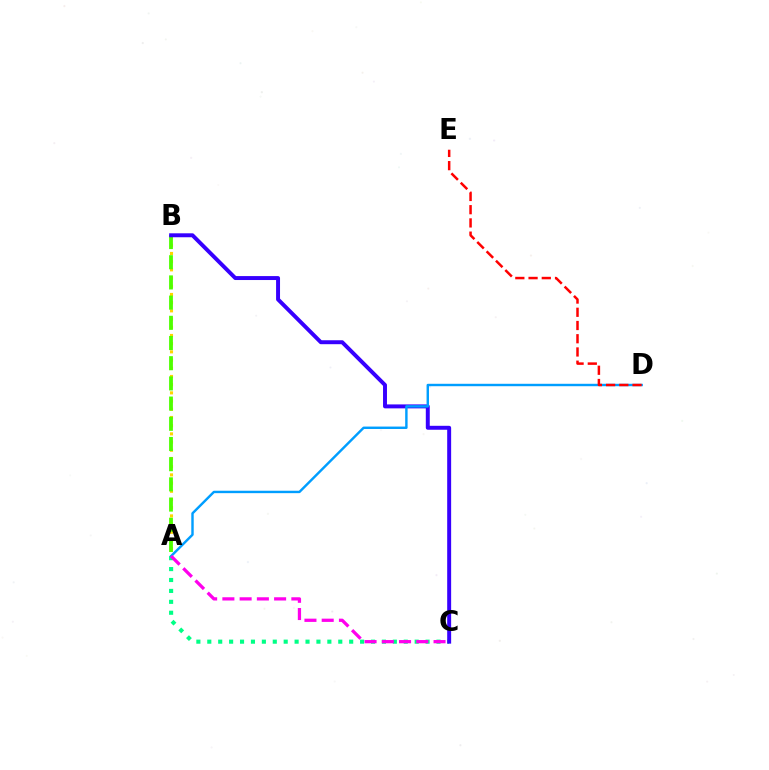{('A', 'B'): [{'color': '#ffd500', 'line_style': 'dotted', 'thickness': 2.23}, {'color': '#4fff00', 'line_style': 'dashed', 'thickness': 2.74}], ('A', 'C'): [{'color': '#00ff86', 'line_style': 'dotted', 'thickness': 2.97}, {'color': '#ff00ed', 'line_style': 'dashed', 'thickness': 2.34}], ('B', 'C'): [{'color': '#3700ff', 'line_style': 'solid', 'thickness': 2.84}], ('A', 'D'): [{'color': '#009eff', 'line_style': 'solid', 'thickness': 1.74}], ('D', 'E'): [{'color': '#ff0000', 'line_style': 'dashed', 'thickness': 1.8}]}